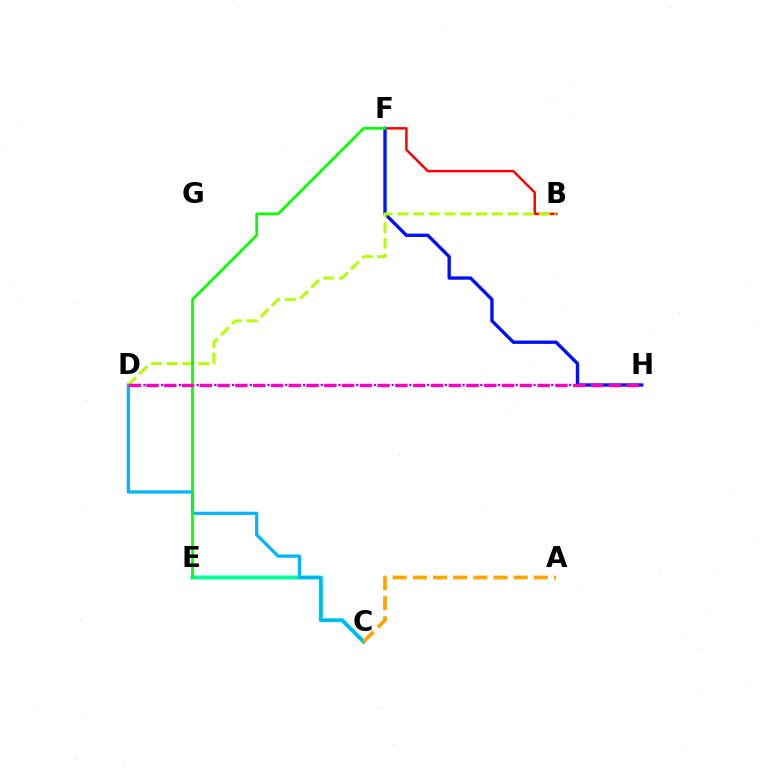{('D', 'H'): [{'color': '#9b00ff', 'line_style': 'dotted', 'thickness': 1.61}, {'color': '#ff00bd', 'line_style': 'dashed', 'thickness': 2.42}], ('B', 'F'): [{'color': '#ff0000', 'line_style': 'solid', 'thickness': 1.78}], ('F', 'H'): [{'color': '#0010ff', 'line_style': 'solid', 'thickness': 2.41}], ('C', 'E'): [{'color': '#00ff9d', 'line_style': 'solid', 'thickness': 2.87}], ('C', 'D'): [{'color': '#00b5ff', 'line_style': 'solid', 'thickness': 2.32}], ('B', 'D'): [{'color': '#b3ff00', 'line_style': 'dashed', 'thickness': 2.14}], ('A', 'C'): [{'color': '#ffa500', 'line_style': 'dashed', 'thickness': 2.74}], ('E', 'F'): [{'color': '#08ff00', 'line_style': 'solid', 'thickness': 1.98}]}